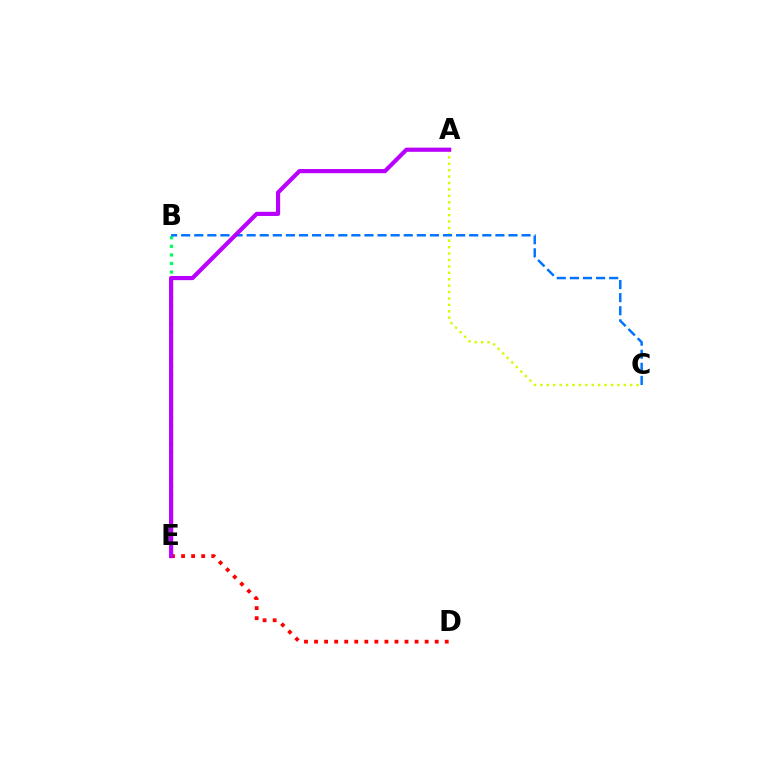{('B', 'E'): [{'color': '#00ff5c', 'line_style': 'dotted', 'thickness': 2.33}], ('D', 'E'): [{'color': '#ff0000', 'line_style': 'dotted', 'thickness': 2.73}], ('A', 'C'): [{'color': '#d1ff00', 'line_style': 'dotted', 'thickness': 1.74}], ('B', 'C'): [{'color': '#0074ff', 'line_style': 'dashed', 'thickness': 1.78}], ('A', 'E'): [{'color': '#b900ff', 'line_style': 'solid', 'thickness': 2.99}]}